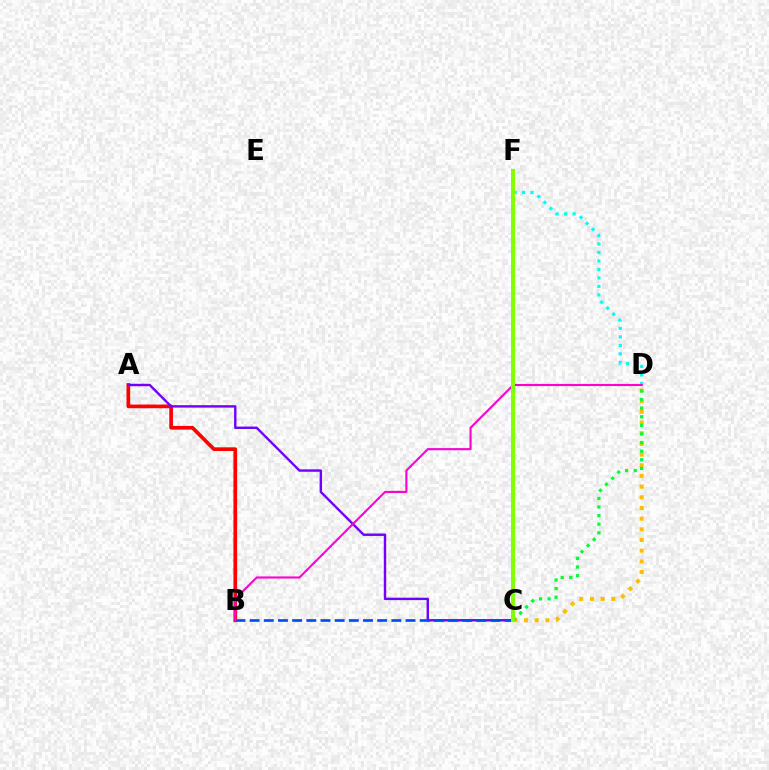{('A', 'B'): [{'color': '#ff0000', 'line_style': 'solid', 'thickness': 2.66}], ('C', 'D'): [{'color': '#ffbd00', 'line_style': 'dotted', 'thickness': 2.9}, {'color': '#00ff39', 'line_style': 'dotted', 'thickness': 2.34}], ('D', 'F'): [{'color': '#00fff6', 'line_style': 'dotted', 'thickness': 2.3}], ('A', 'C'): [{'color': '#7200ff', 'line_style': 'solid', 'thickness': 1.74}], ('B', 'C'): [{'color': '#004bff', 'line_style': 'dashed', 'thickness': 1.93}], ('B', 'D'): [{'color': '#ff00cf', 'line_style': 'solid', 'thickness': 1.53}], ('C', 'F'): [{'color': '#84ff00', 'line_style': 'solid', 'thickness': 2.88}]}